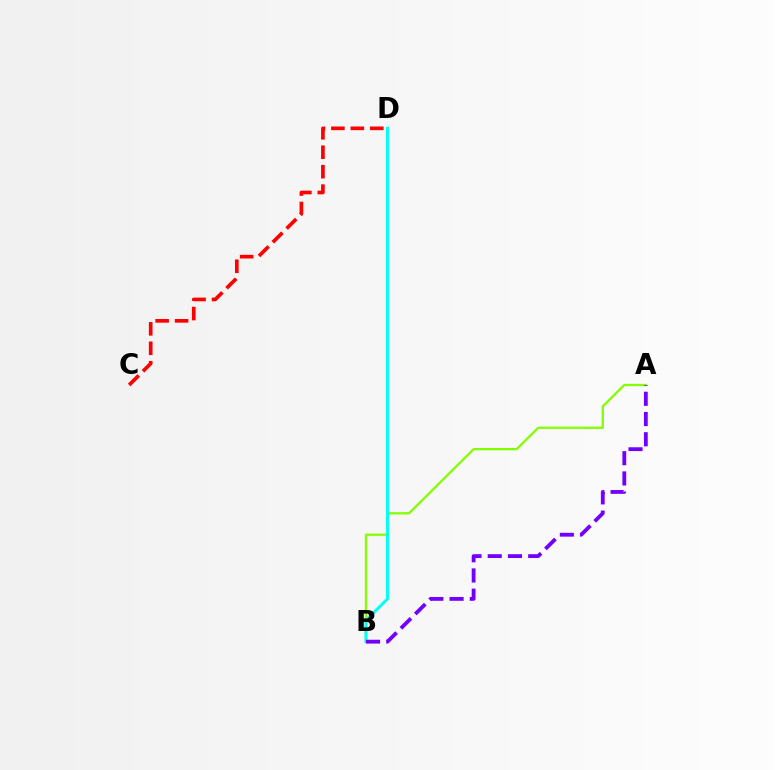{('C', 'D'): [{'color': '#ff0000', 'line_style': 'dashed', 'thickness': 2.64}], ('A', 'B'): [{'color': '#84ff00', 'line_style': 'solid', 'thickness': 1.66}, {'color': '#7200ff', 'line_style': 'dashed', 'thickness': 2.75}], ('B', 'D'): [{'color': '#00fff6', 'line_style': 'solid', 'thickness': 2.12}]}